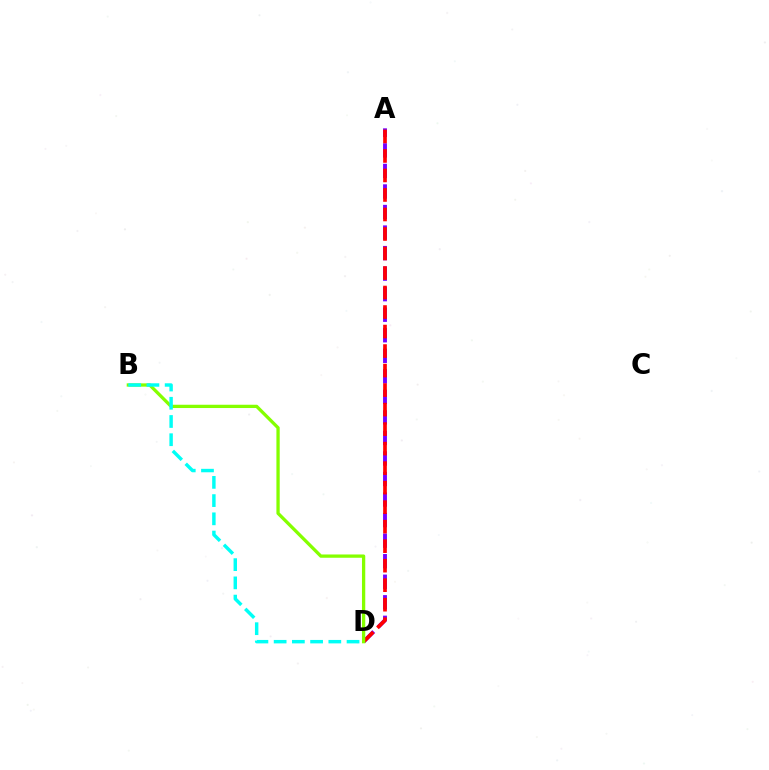{('A', 'D'): [{'color': '#7200ff', 'line_style': 'dashed', 'thickness': 2.79}, {'color': '#ff0000', 'line_style': 'dashed', 'thickness': 2.65}], ('B', 'D'): [{'color': '#84ff00', 'line_style': 'solid', 'thickness': 2.37}, {'color': '#00fff6', 'line_style': 'dashed', 'thickness': 2.48}]}